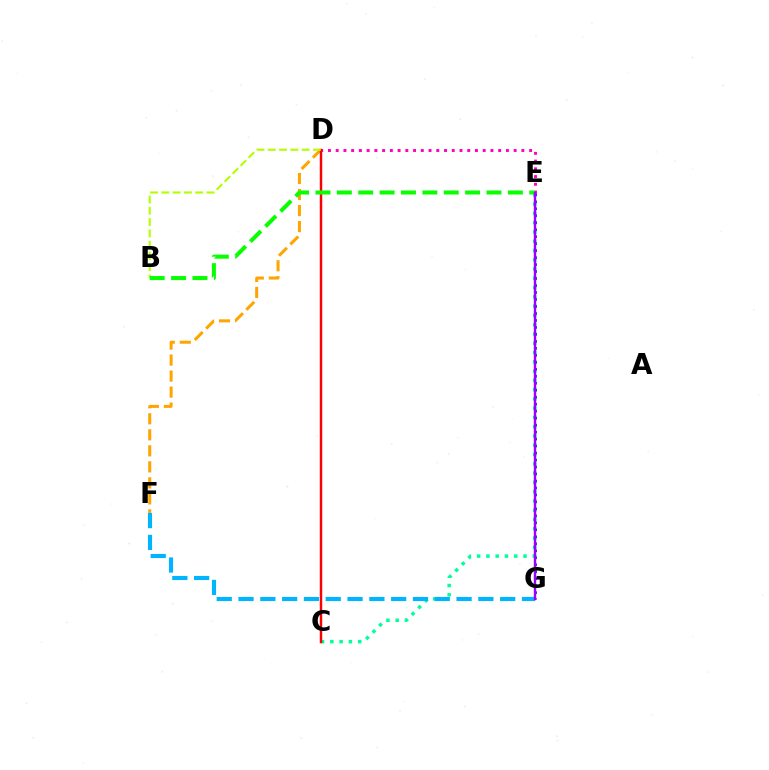{('D', 'F'): [{'color': '#ffa500', 'line_style': 'dashed', 'thickness': 2.18}], ('C', 'E'): [{'color': '#00ff9d', 'line_style': 'dotted', 'thickness': 2.52}], ('D', 'E'): [{'color': '#ff00bd', 'line_style': 'dotted', 'thickness': 2.1}], ('C', 'D'): [{'color': '#ff0000', 'line_style': 'solid', 'thickness': 1.77}], ('E', 'G'): [{'color': '#0010ff', 'line_style': 'dotted', 'thickness': 1.9}, {'color': '#9b00ff', 'line_style': 'solid', 'thickness': 1.74}], ('B', 'D'): [{'color': '#b3ff00', 'line_style': 'dashed', 'thickness': 1.53}], ('B', 'E'): [{'color': '#08ff00', 'line_style': 'dashed', 'thickness': 2.9}], ('F', 'G'): [{'color': '#00b5ff', 'line_style': 'dashed', 'thickness': 2.96}]}